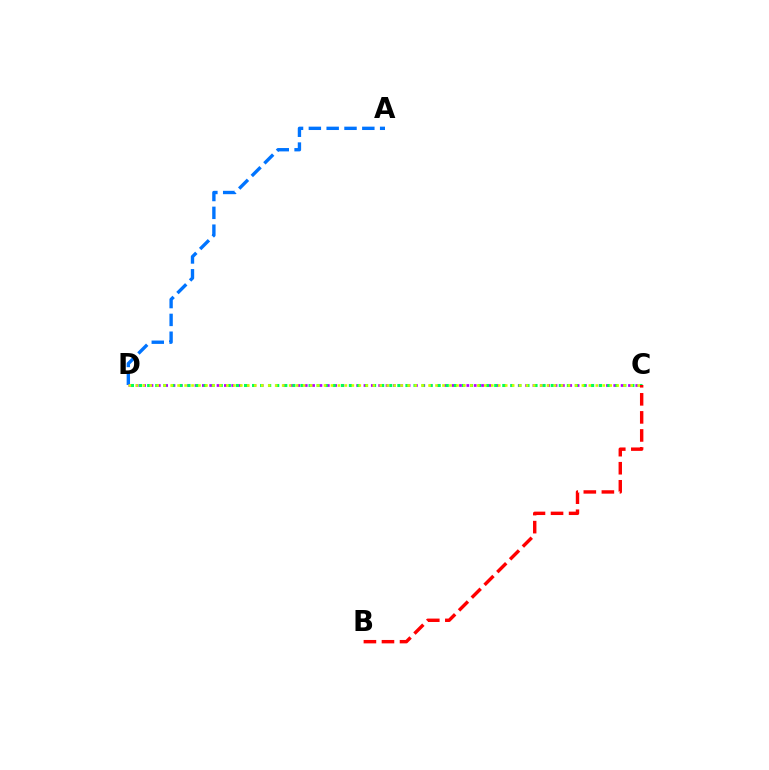{('A', 'D'): [{'color': '#0074ff', 'line_style': 'dashed', 'thickness': 2.42}], ('C', 'D'): [{'color': '#b900ff', 'line_style': 'dotted', 'thickness': 2.0}, {'color': '#00ff5c', 'line_style': 'dotted', 'thickness': 2.19}, {'color': '#d1ff00', 'line_style': 'dotted', 'thickness': 1.89}], ('B', 'C'): [{'color': '#ff0000', 'line_style': 'dashed', 'thickness': 2.45}]}